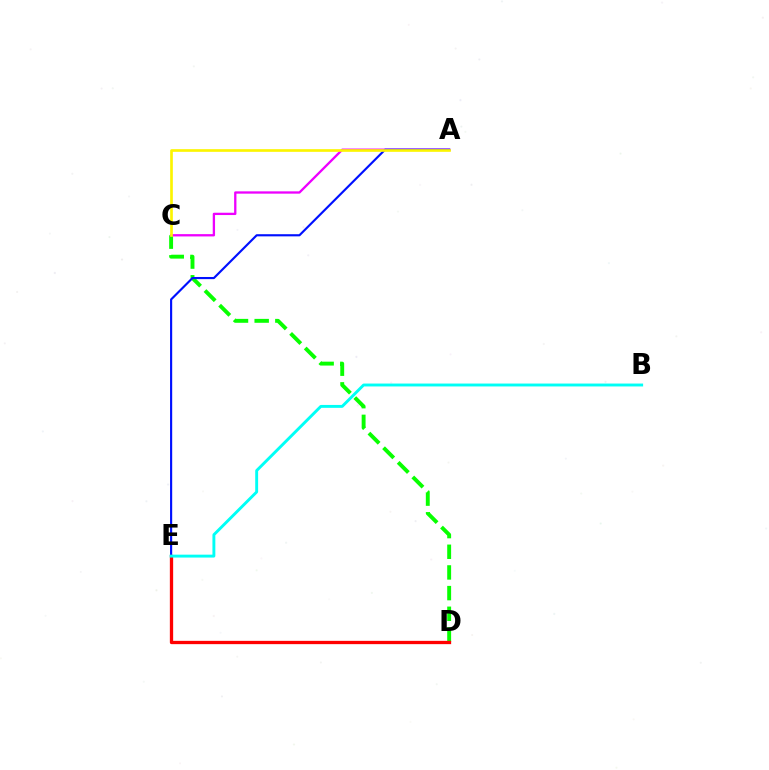{('C', 'D'): [{'color': '#08ff00', 'line_style': 'dashed', 'thickness': 2.81}], ('A', 'C'): [{'color': '#ee00ff', 'line_style': 'solid', 'thickness': 1.66}, {'color': '#fcf500', 'line_style': 'solid', 'thickness': 1.92}], ('A', 'E'): [{'color': '#0010ff', 'line_style': 'solid', 'thickness': 1.54}], ('D', 'E'): [{'color': '#ff0000', 'line_style': 'solid', 'thickness': 2.38}], ('B', 'E'): [{'color': '#00fff6', 'line_style': 'solid', 'thickness': 2.09}]}